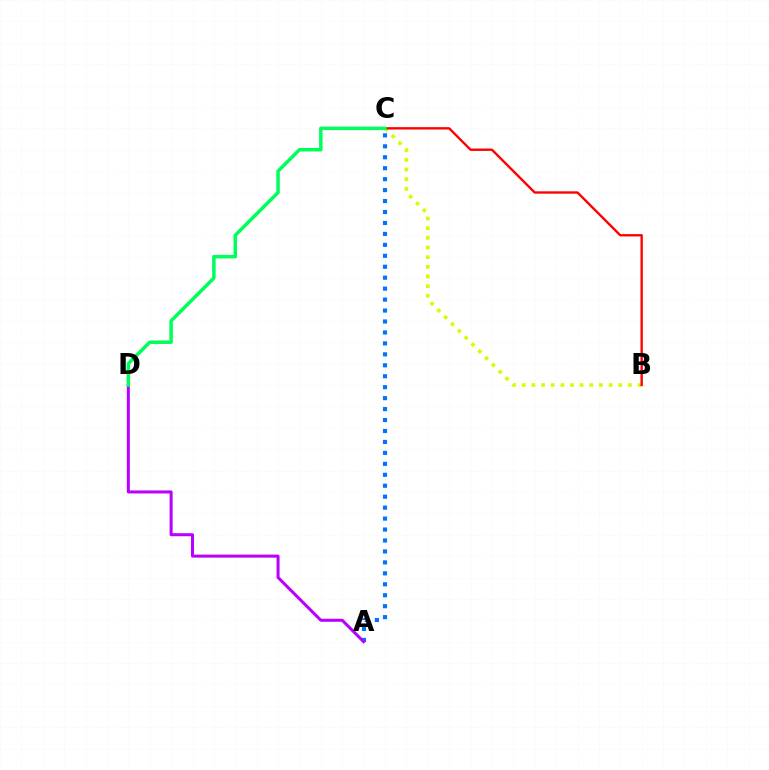{('B', 'C'): [{'color': '#d1ff00', 'line_style': 'dotted', 'thickness': 2.62}, {'color': '#ff0000', 'line_style': 'solid', 'thickness': 1.7}], ('A', 'C'): [{'color': '#0074ff', 'line_style': 'dotted', 'thickness': 2.97}], ('A', 'D'): [{'color': '#b900ff', 'line_style': 'solid', 'thickness': 2.18}], ('C', 'D'): [{'color': '#00ff5c', 'line_style': 'solid', 'thickness': 2.52}]}